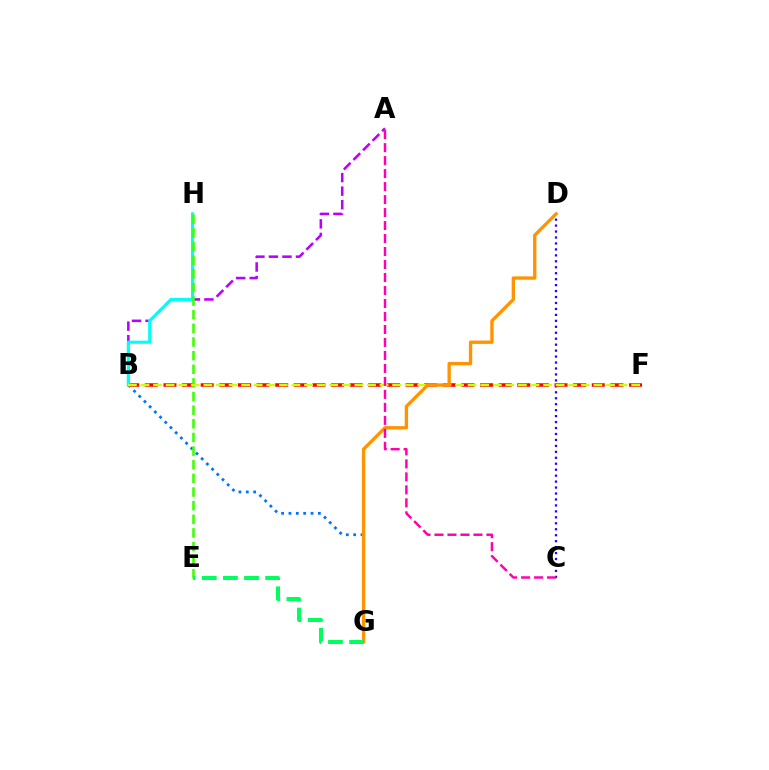{('B', 'G'): [{'color': '#0074ff', 'line_style': 'dotted', 'thickness': 2.0}], ('C', 'D'): [{'color': '#2500ff', 'line_style': 'dotted', 'thickness': 1.62}], ('B', 'F'): [{'color': '#ff0000', 'line_style': 'dashed', 'thickness': 2.53}, {'color': '#d1ff00', 'line_style': 'dashed', 'thickness': 1.71}], ('A', 'B'): [{'color': '#b900ff', 'line_style': 'dashed', 'thickness': 1.84}], ('B', 'H'): [{'color': '#00fff6', 'line_style': 'solid', 'thickness': 2.25}], ('E', 'H'): [{'color': '#3dff00', 'line_style': 'dashed', 'thickness': 1.85}], ('D', 'G'): [{'color': '#ff9400', 'line_style': 'solid', 'thickness': 2.4}], ('E', 'G'): [{'color': '#00ff5c', 'line_style': 'dashed', 'thickness': 2.87}], ('A', 'C'): [{'color': '#ff00ac', 'line_style': 'dashed', 'thickness': 1.76}]}